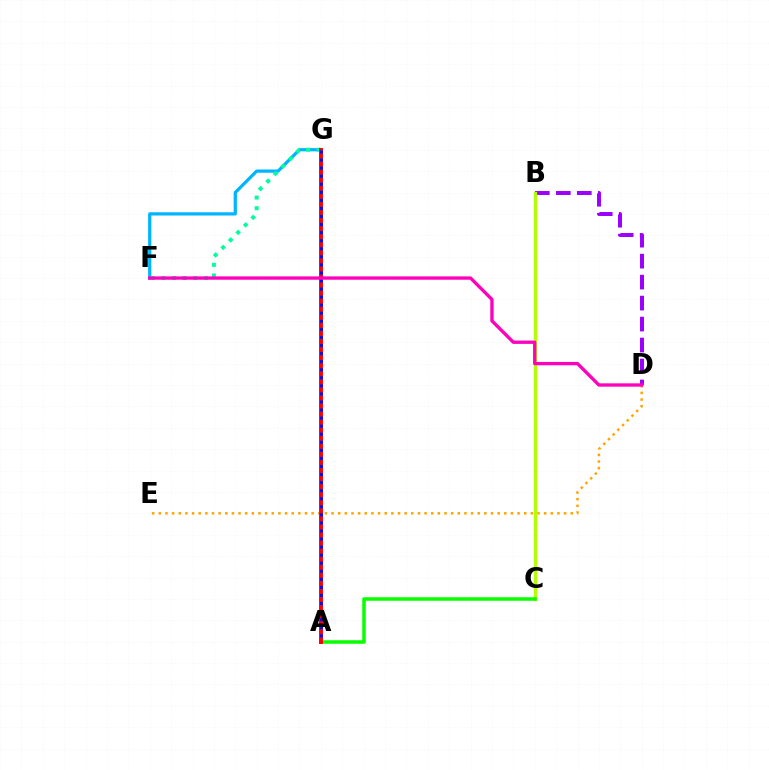{('D', 'E'): [{'color': '#ffa500', 'line_style': 'dotted', 'thickness': 1.8}], ('B', 'D'): [{'color': '#9b00ff', 'line_style': 'dashed', 'thickness': 2.85}], ('F', 'G'): [{'color': '#00b5ff', 'line_style': 'solid', 'thickness': 2.33}, {'color': '#00ff9d', 'line_style': 'dotted', 'thickness': 2.89}], ('B', 'C'): [{'color': '#b3ff00', 'line_style': 'solid', 'thickness': 2.39}], ('A', 'C'): [{'color': '#08ff00', 'line_style': 'solid', 'thickness': 2.53}], ('A', 'G'): [{'color': '#ff0000', 'line_style': 'solid', 'thickness': 2.82}, {'color': '#0010ff', 'line_style': 'dotted', 'thickness': 2.19}], ('D', 'F'): [{'color': '#ff00bd', 'line_style': 'solid', 'thickness': 2.4}]}